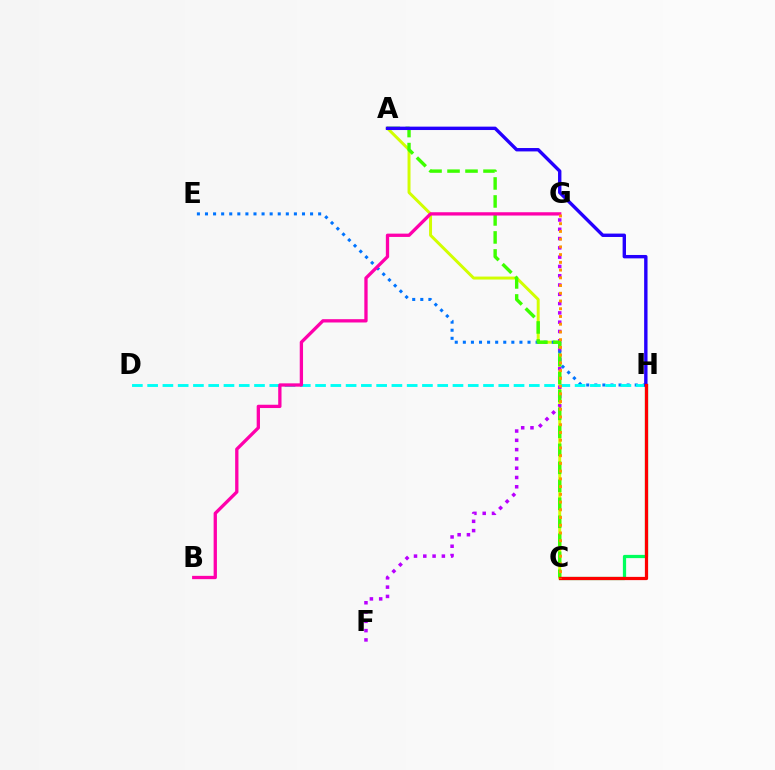{('C', 'H'): [{'color': '#00ff5c', 'line_style': 'solid', 'thickness': 2.33}, {'color': '#ff0000', 'line_style': 'solid', 'thickness': 2.33}], ('A', 'C'): [{'color': '#d1ff00', 'line_style': 'solid', 'thickness': 2.13}, {'color': '#3dff00', 'line_style': 'dashed', 'thickness': 2.44}], ('F', 'G'): [{'color': '#b900ff', 'line_style': 'dotted', 'thickness': 2.52}], ('E', 'H'): [{'color': '#0074ff', 'line_style': 'dotted', 'thickness': 2.2}], ('D', 'H'): [{'color': '#00fff6', 'line_style': 'dashed', 'thickness': 2.07}], ('A', 'H'): [{'color': '#2500ff', 'line_style': 'solid', 'thickness': 2.44}], ('B', 'G'): [{'color': '#ff00ac', 'line_style': 'solid', 'thickness': 2.38}], ('C', 'G'): [{'color': '#ff9400', 'line_style': 'dotted', 'thickness': 2.1}]}